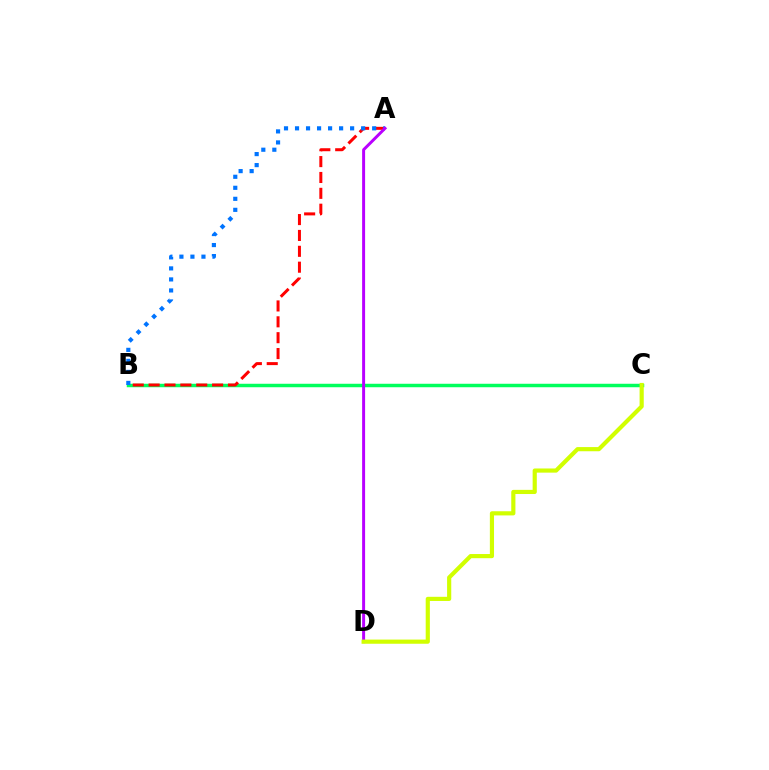{('B', 'C'): [{'color': '#00ff5c', 'line_style': 'solid', 'thickness': 2.5}], ('A', 'B'): [{'color': '#ff0000', 'line_style': 'dashed', 'thickness': 2.16}, {'color': '#0074ff', 'line_style': 'dotted', 'thickness': 2.99}], ('A', 'D'): [{'color': '#b900ff', 'line_style': 'solid', 'thickness': 2.14}], ('C', 'D'): [{'color': '#d1ff00', 'line_style': 'solid', 'thickness': 3.0}]}